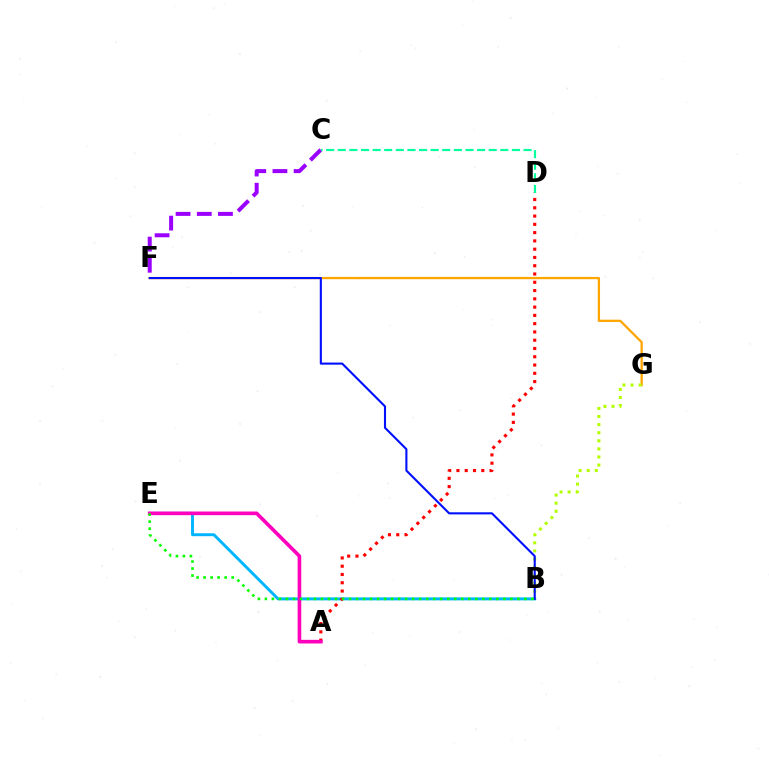{('B', 'E'): [{'color': '#00b5ff', 'line_style': 'solid', 'thickness': 2.11}, {'color': '#08ff00', 'line_style': 'dotted', 'thickness': 1.91}], ('A', 'D'): [{'color': '#ff0000', 'line_style': 'dotted', 'thickness': 2.25}], ('C', 'F'): [{'color': '#9b00ff', 'line_style': 'dashed', 'thickness': 2.88}], ('F', 'G'): [{'color': '#ffa500', 'line_style': 'solid', 'thickness': 1.64}], ('A', 'E'): [{'color': '#ff00bd', 'line_style': 'solid', 'thickness': 2.61}], ('C', 'D'): [{'color': '#00ff9d', 'line_style': 'dashed', 'thickness': 1.58}], ('B', 'G'): [{'color': '#b3ff00', 'line_style': 'dotted', 'thickness': 2.2}], ('B', 'F'): [{'color': '#0010ff', 'line_style': 'solid', 'thickness': 1.52}]}